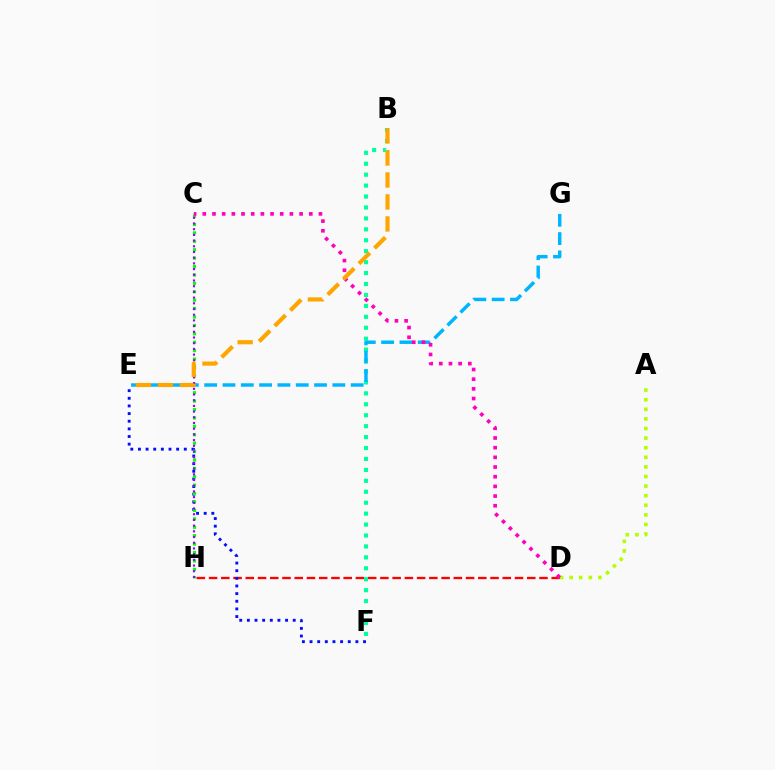{('D', 'H'): [{'color': '#ff0000', 'line_style': 'dashed', 'thickness': 1.66}], ('B', 'F'): [{'color': '#00ff9d', 'line_style': 'dotted', 'thickness': 2.97}], ('E', 'F'): [{'color': '#0010ff', 'line_style': 'dotted', 'thickness': 2.08}], ('C', 'H'): [{'color': '#08ff00', 'line_style': 'dotted', 'thickness': 2.29}, {'color': '#9b00ff', 'line_style': 'dotted', 'thickness': 1.55}], ('E', 'G'): [{'color': '#00b5ff', 'line_style': 'dashed', 'thickness': 2.49}], ('A', 'D'): [{'color': '#b3ff00', 'line_style': 'dotted', 'thickness': 2.61}], ('C', 'D'): [{'color': '#ff00bd', 'line_style': 'dotted', 'thickness': 2.63}], ('B', 'E'): [{'color': '#ffa500', 'line_style': 'dashed', 'thickness': 2.99}]}